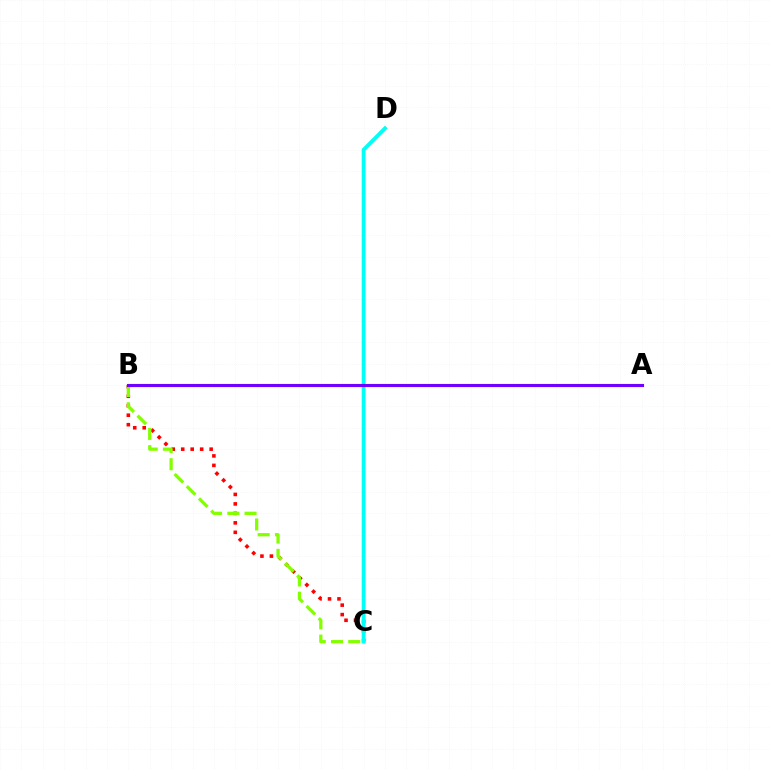{('B', 'C'): [{'color': '#ff0000', 'line_style': 'dotted', 'thickness': 2.57}, {'color': '#84ff00', 'line_style': 'dashed', 'thickness': 2.34}], ('C', 'D'): [{'color': '#00fff6', 'line_style': 'solid', 'thickness': 2.74}], ('A', 'B'): [{'color': '#7200ff', 'line_style': 'solid', 'thickness': 2.24}]}